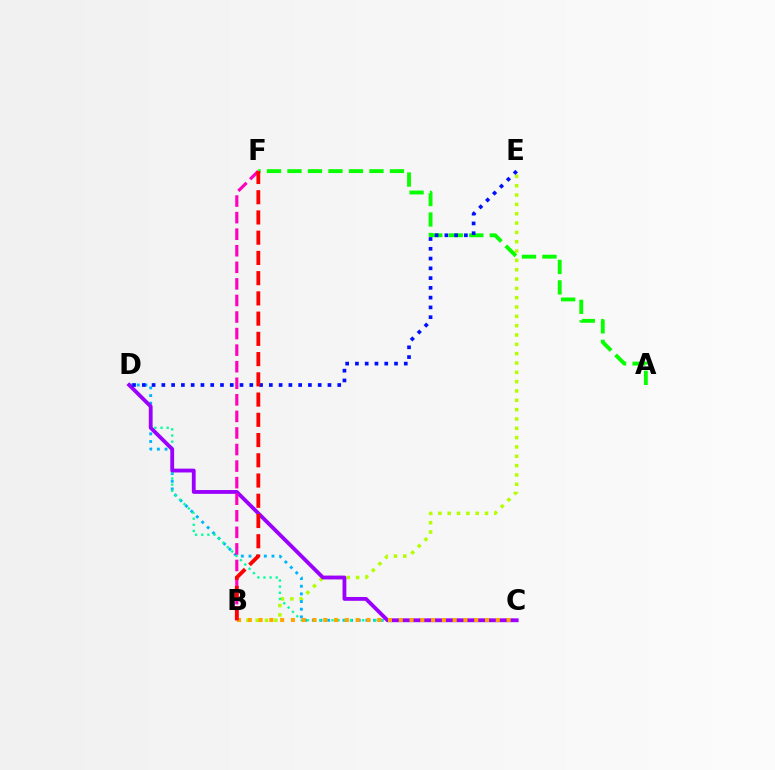{('B', 'E'): [{'color': '#b3ff00', 'line_style': 'dotted', 'thickness': 2.53}], ('A', 'F'): [{'color': '#08ff00', 'line_style': 'dashed', 'thickness': 2.78}], ('C', 'D'): [{'color': '#00b5ff', 'line_style': 'dotted', 'thickness': 2.08}, {'color': '#00ff9d', 'line_style': 'dotted', 'thickness': 1.67}, {'color': '#9b00ff', 'line_style': 'solid', 'thickness': 2.75}], ('D', 'E'): [{'color': '#0010ff', 'line_style': 'dotted', 'thickness': 2.65}], ('B', 'C'): [{'color': '#ffa500', 'line_style': 'dotted', 'thickness': 2.93}], ('B', 'F'): [{'color': '#ff00bd', 'line_style': 'dashed', 'thickness': 2.25}, {'color': '#ff0000', 'line_style': 'dashed', 'thickness': 2.75}]}